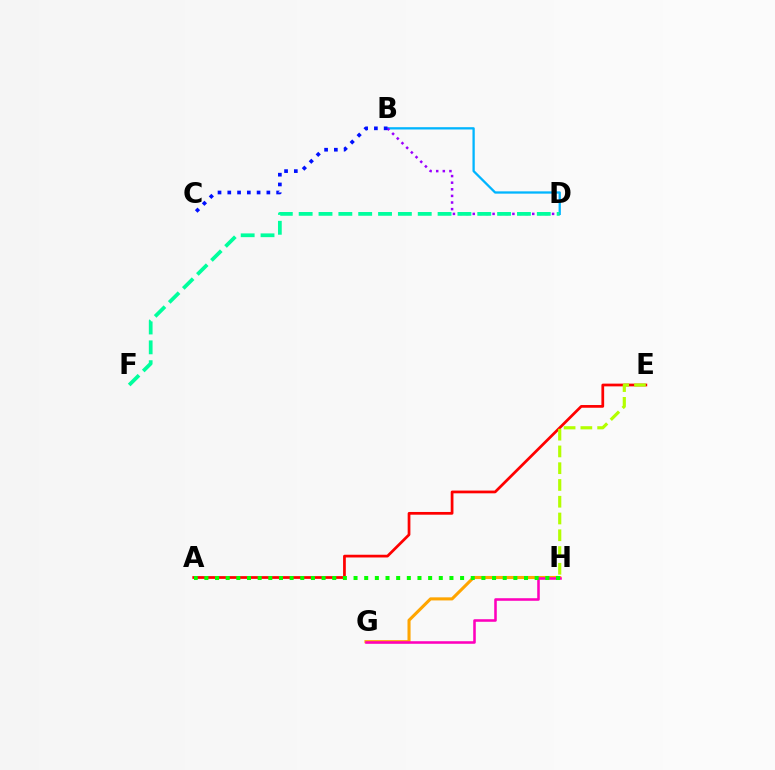{('G', 'H'): [{'color': '#ffa500', 'line_style': 'solid', 'thickness': 2.22}, {'color': '#ff00bd', 'line_style': 'solid', 'thickness': 1.85}], ('A', 'E'): [{'color': '#ff0000', 'line_style': 'solid', 'thickness': 1.97}], ('B', 'D'): [{'color': '#00b5ff', 'line_style': 'solid', 'thickness': 1.65}, {'color': '#9b00ff', 'line_style': 'dotted', 'thickness': 1.8}], ('E', 'H'): [{'color': '#b3ff00', 'line_style': 'dashed', 'thickness': 2.28}], ('A', 'H'): [{'color': '#08ff00', 'line_style': 'dotted', 'thickness': 2.89}], ('D', 'F'): [{'color': '#00ff9d', 'line_style': 'dashed', 'thickness': 2.7}], ('B', 'C'): [{'color': '#0010ff', 'line_style': 'dotted', 'thickness': 2.65}]}